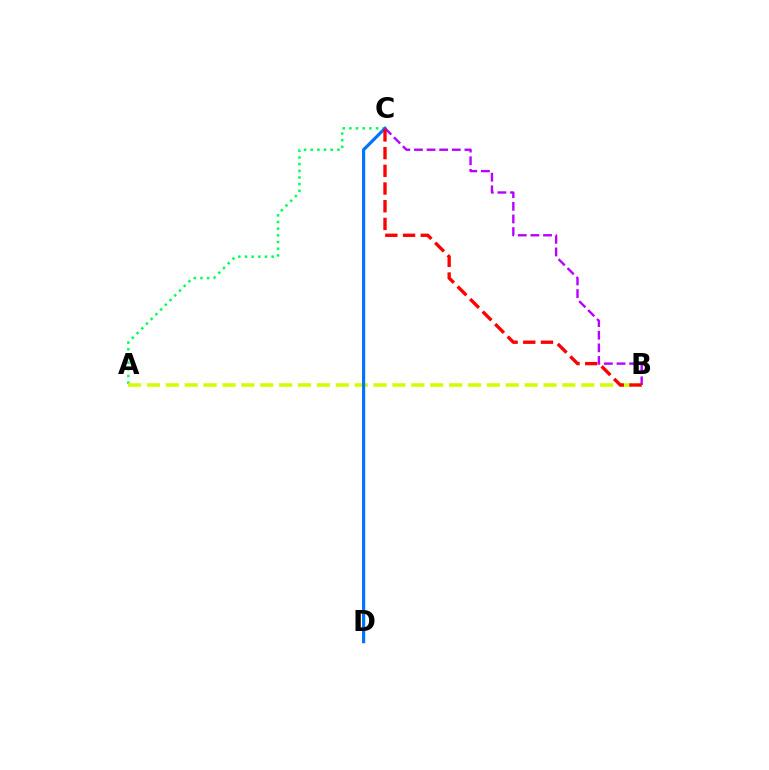{('A', 'C'): [{'color': '#00ff5c', 'line_style': 'dotted', 'thickness': 1.81}], ('A', 'B'): [{'color': '#d1ff00', 'line_style': 'dashed', 'thickness': 2.57}], ('C', 'D'): [{'color': '#0074ff', 'line_style': 'solid', 'thickness': 2.28}], ('B', 'C'): [{'color': '#b900ff', 'line_style': 'dashed', 'thickness': 1.72}, {'color': '#ff0000', 'line_style': 'dashed', 'thickness': 2.41}]}